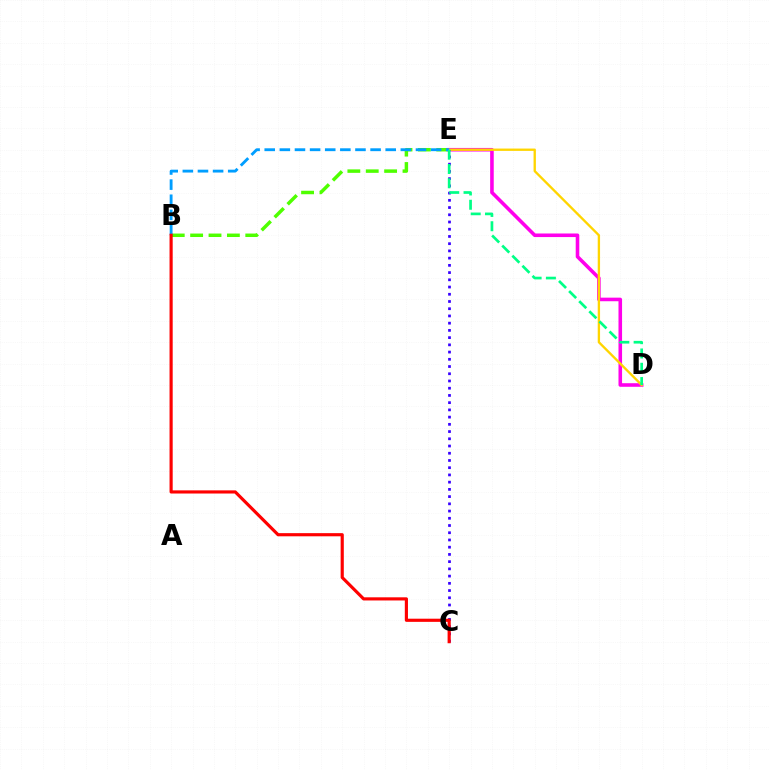{('B', 'E'): [{'color': '#4fff00', 'line_style': 'dashed', 'thickness': 2.5}, {'color': '#009eff', 'line_style': 'dashed', 'thickness': 2.05}], ('D', 'E'): [{'color': '#ff00ed', 'line_style': 'solid', 'thickness': 2.58}, {'color': '#ffd500', 'line_style': 'solid', 'thickness': 1.69}, {'color': '#00ff86', 'line_style': 'dashed', 'thickness': 1.94}], ('C', 'E'): [{'color': '#3700ff', 'line_style': 'dotted', 'thickness': 1.96}], ('B', 'C'): [{'color': '#ff0000', 'line_style': 'solid', 'thickness': 2.27}]}